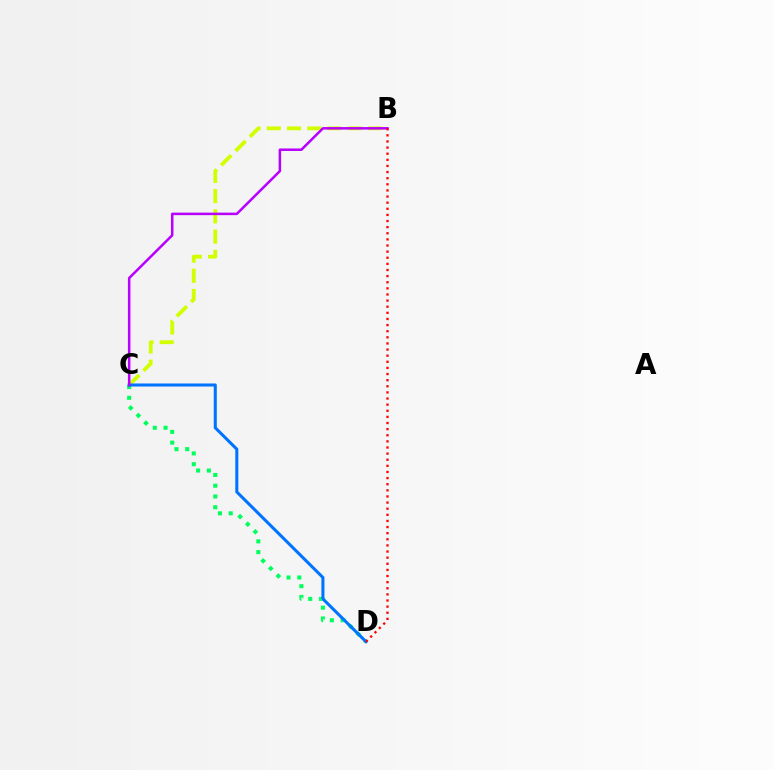{('B', 'C'): [{'color': '#d1ff00', 'line_style': 'dashed', 'thickness': 2.75}, {'color': '#b900ff', 'line_style': 'solid', 'thickness': 1.81}], ('C', 'D'): [{'color': '#00ff5c', 'line_style': 'dotted', 'thickness': 2.92}, {'color': '#0074ff', 'line_style': 'solid', 'thickness': 2.19}], ('B', 'D'): [{'color': '#ff0000', 'line_style': 'dotted', 'thickness': 1.66}]}